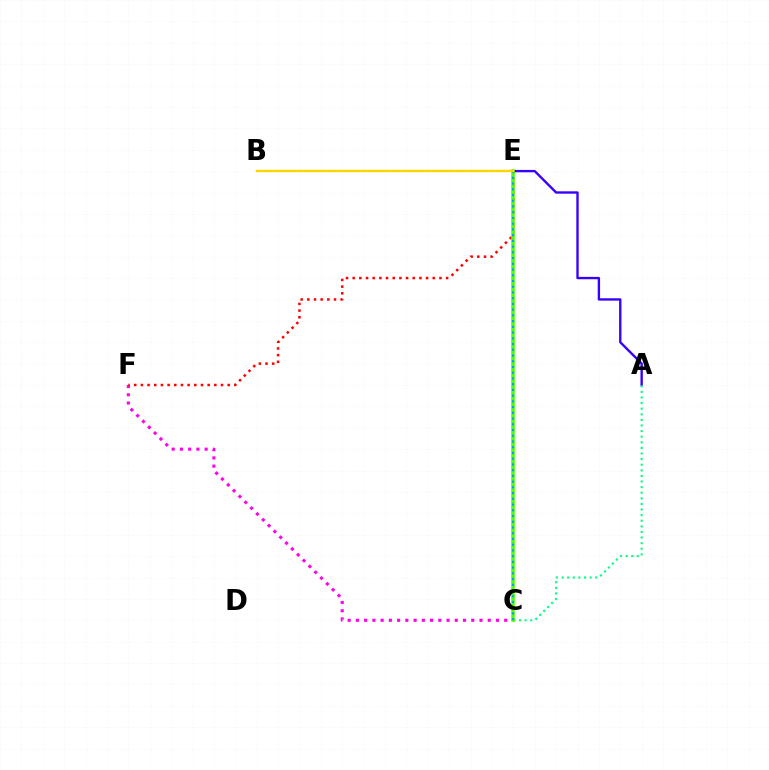{('C', 'F'): [{'color': '#ff00ed', 'line_style': 'dotted', 'thickness': 2.24}], ('E', 'F'): [{'color': '#ff0000', 'line_style': 'dotted', 'thickness': 1.81}], ('A', 'E'): [{'color': '#3700ff', 'line_style': 'solid', 'thickness': 1.7}], ('A', 'C'): [{'color': '#00ff86', 'line_style': 'dotted', 'thickness': 1.52}], ('C', 'E'): [{'color': '#4fff00', 'line_style': 'solid', 'thickness': 2.55}, {'color': '#009eff', 'line_style': 'dotted', 'thickness': 1.56}], ('B', 'E'): [{'color': '#ffd500', 'line_style': 'solid', 'thickness': 1.78}]}